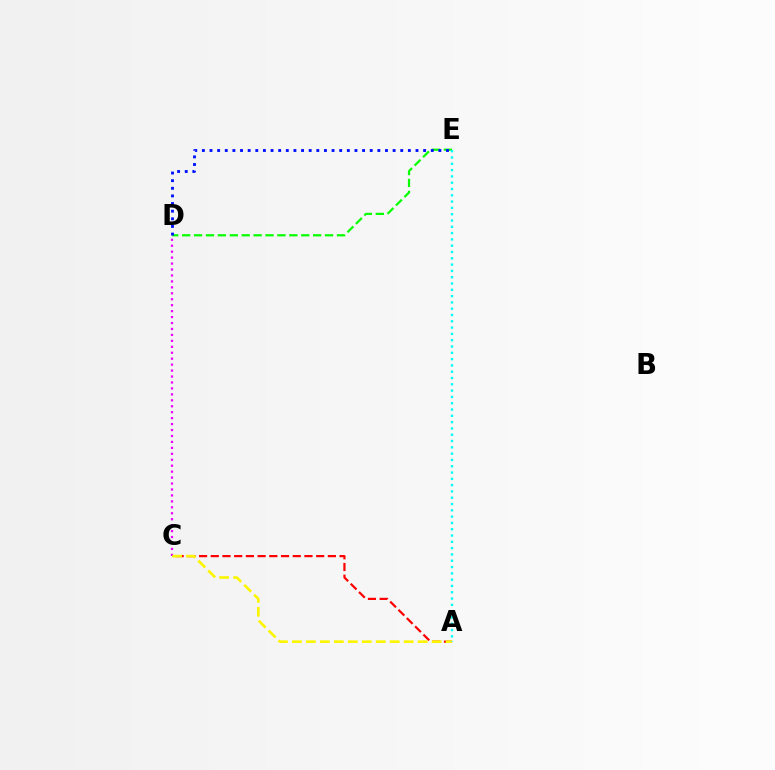{('C', 'D'): [{'color': '#ee00ff', 'line_style': 'dotted', 'thickness': 1.62}], ('D', 'E'): [{'color': '#08ff00', 'line_style': 'dashed', 'thickness': 1.62}, {'color': '#0010ff', 'line_style': 'dotted', 'thickness': 2.07}], ('A', 'C'): [{'color': '#ff0000', 'line_style': 'dashed', 'thickness': 1.59}, {'color': '#fcf500', 'line_style': 'dashed', 'thickness': 1.9}], ('A', 'E'): [{'color': '#00fff6', 'line_style': 'dotted', 'thickness': 1.71}]}